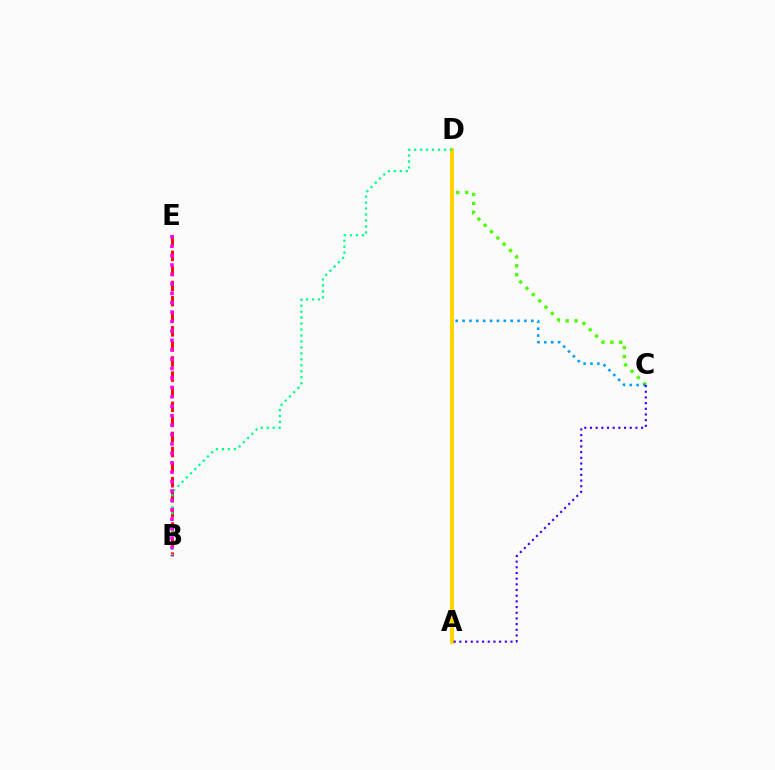{('C', 'D'): [{'color': '#4fff00', 'line_style': 'dotted', 'thickness': 2.43}, {'color': '#009eff', 'line_style': 'dotted', 'thickness': 1.87}], ('A', 'D'): [{'color': '#ffd500', 'line_style': 'solid', 'thickness': 2.87}], ('B', 'E'): [{'color': '#ff0000', 'line_style': 'dashed', 'thickness': 2.05}, {'color': '#ff00ed', 'line_style': 'dotted', 'thickness': 2.56}], ('A', 'C'): [{'color': '#3700ff', 'line_style': 'dotted', 'thickness': 1.54}], ('B', 'D'): [{'color': '#00ff86', 'line_style': 'dotted', 'thickness': 1.62}]}